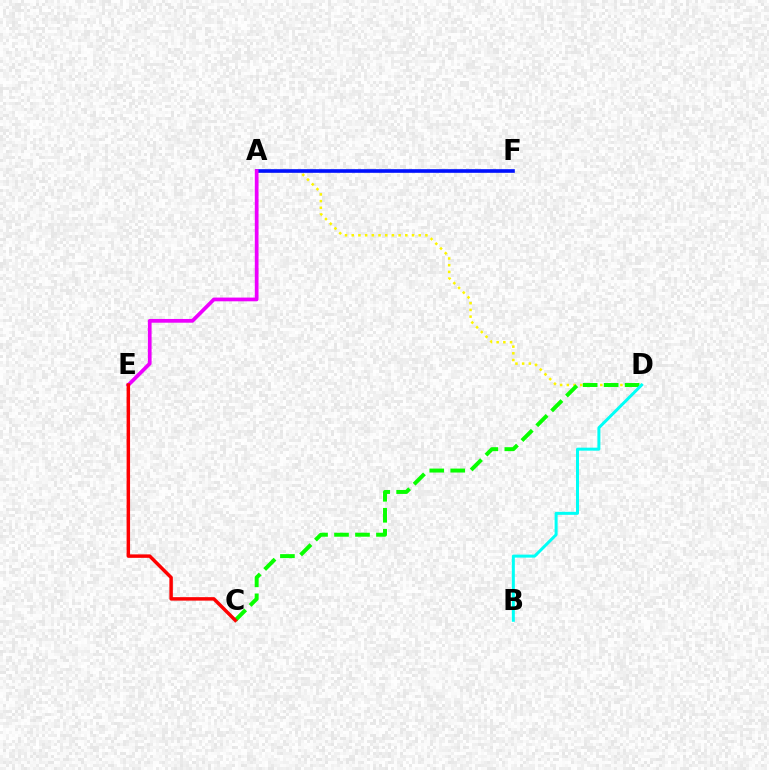{('A', 'D'): [{'color': '#fcf500', 'line_style': 'dotted', 'thickness': 1.82}], ('C', 'D'): [{'color': '#08ff00', 'line_style': 'dashed', 'thickness': 2.85}], ('A', 'F'): [{'color': '#0010ff', 'line_style': 'solid', 'thickness': 2.61}], ('B', 'D'): [{'color': '#00fff6', 'line_style': 'solid', 'thickness': 2.16}], ('A', 'E'): [{'color': '#ee00ff', 'line_style': 'solid', 'thickness': 2.69}], ('C', 'E'): [{'color': '#ff0000', 'line_style': 'solid', 'thickness': 2.49}]}